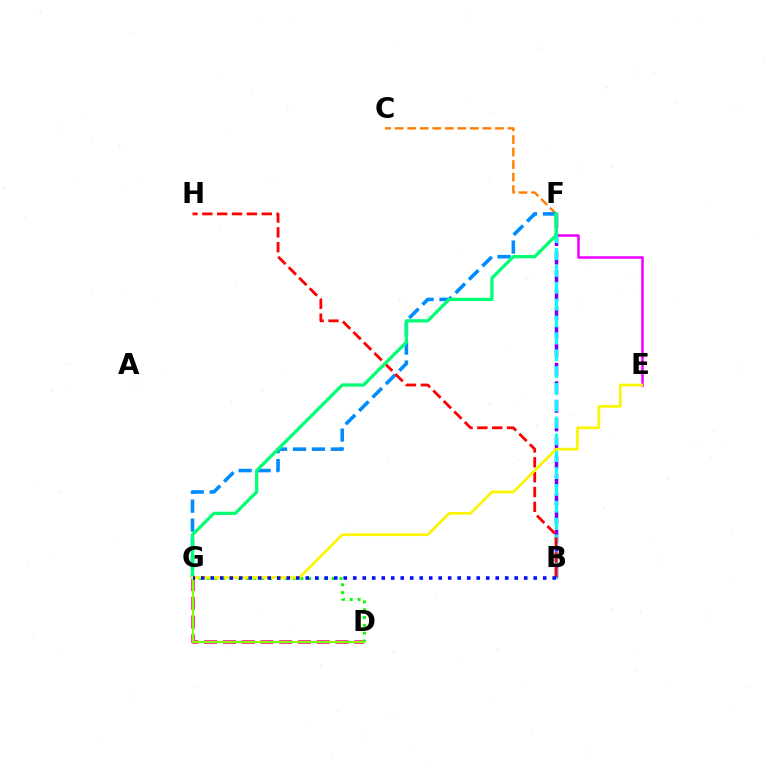{('E', 'F'): [{'color': '#ee00ff', 'line_style': 'solid', 'thickness': 1.82}], ('D', 'G'): [{'color': '#ff0094', 'line_style': 'dashed', 'thickness': 2.55}, {'color': '#08ff00', 'line_style': 'dotted', 'thickness': 2.13}, {'color': '#84ff00', 'line_style': 'solid', 'thickness': 1.52}], ('B', 'F'): [{'color': '#7200ff', 'line_style': 'dashed', 'thickness': 2.52}, {'color': '#00fff6', 'line_style': 'dashed', 'thickness': 2.29}], ('C', 'F'): [{'color': '#ff7c00', 'line_style': 'dashed', 'thickness': 1.7}], ('F', 'G'): [{'color': '#008cff', 'line_style': 'dashed', 'thickness': 2.57}, {'color': '#00ff74', 'line_style': 'solid', 'thickness': 2.35}], ('B', 'H'): [{'color': '#ff0000', 'line_style': 'dashed', 'thickness': 2.02}], ('E', 'G'): [{'color': '#fcf500', 'line_style': 'solid', 'thickness': 1.93}], ('B', 'G'): [{'color': '#0010ff', 'line_style': 'dotted', 'thickness': 2.58}]}